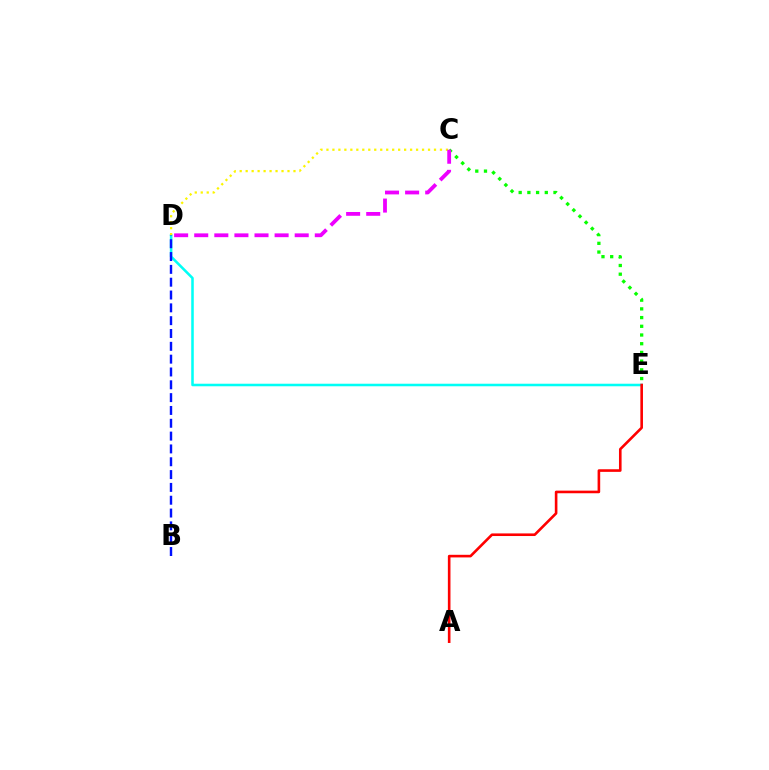{('D', 'E'): [{'color': '#00fff6', 'line_style': 'solid', 'thickness': 1.83}], ('C', 'D'): [{'color': '#fcf500', 'line_style': 'dotted', 'thickness': 1.62}, {'color': '#ee00ff', 'line_style': 'dashed', 'thickness': 2.73}], ('A', 'E'): [{'color': '#ff0000', 'line_style': 'solid', 'thickness': 1.88}], ('B', 'D'): [{'color': '#0010ff', 'line_style': 'dashed', 'thickness': 1.74}], ('C', 'E'): [{'color': '#08ff00', 'line_style': 'dotted', 'thickness': 2.37}]}